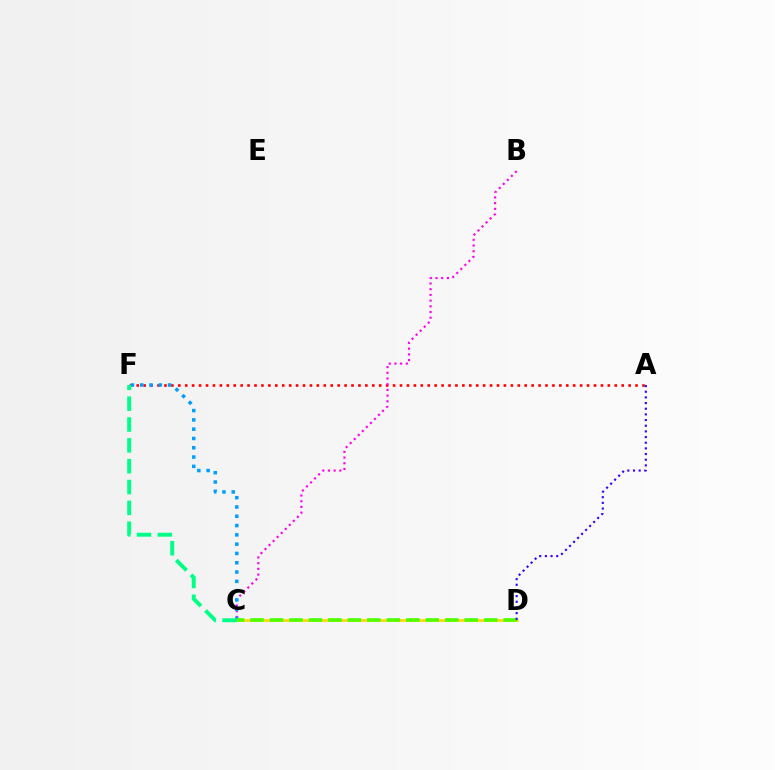{('A', 'F'): [{'color': '#ff0000', 'line_style': 'dotted', 'thickness': 1.88}], ('B', 'C'): [{'color': '#ff00ed', 'line_style': 'dotted', 'thickness': 1.55}], ('C', 'D'): [{'color': '#ffd500', 'line_style': 'solid', 'thickness': 1.87}, {'color': '#4fff00', 'line_style': 'dashed', 'thickness': 2.65}], ('C', 'F'): [{'color': '#009eff', 'line_style': 'dotted', 'thickness': 2.53}, {'color': '#00ff86', 'line_style': 'dashed', 'thickness': 2.83}], ('A', 'D'): [{'color': '#3700ff', 'line_style': 'dotted', 'thickness': 1.54}]}